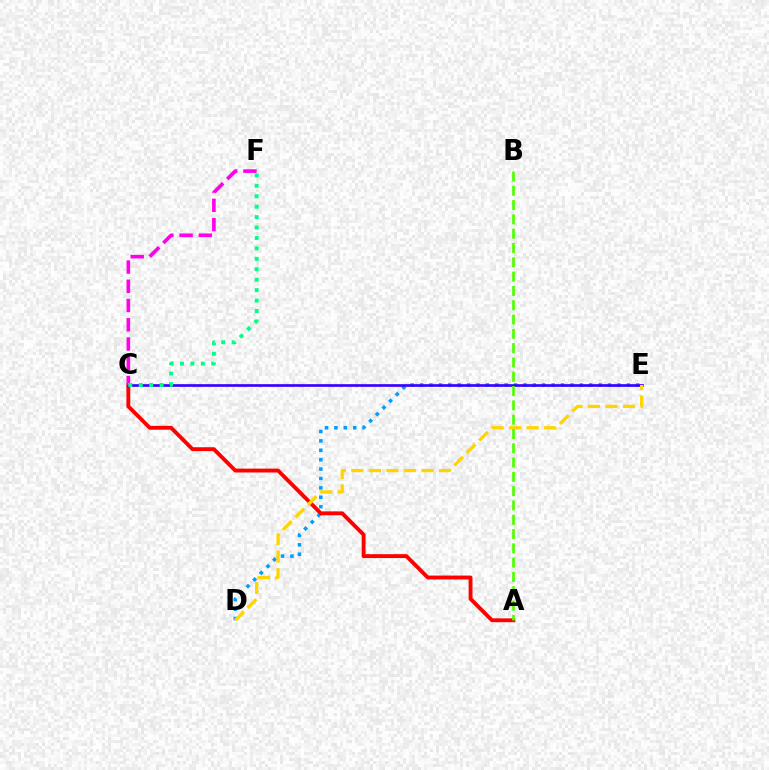{('D', 'E'): [{'color': '#009eff', 'line_style': 'dotted', 'thickness': 2.55}, {'color': '#ffd500', 'line_style': 'dashed', 'thickness': 2.38}], ('A', 'C'): [{'color': '#ff0000', 'line_style': 'solid', 'thickness': 2.79}], ('C', 'E'): [{'color': '#3700ff', 'line_style': 'solid', 'thickness': 1.92}], ('C', 'F'): [{'color': '#ff00ed', 'line_style': 'dashed', 'thickness': 2.61}, {'color': '#00ff86', 'line_style': 'dotted', 'thickness': 2.84}], ('A', 'B'): [{'color': '#4fff00', 'line_style': 'dashed', 'thickness': 1.94}]}